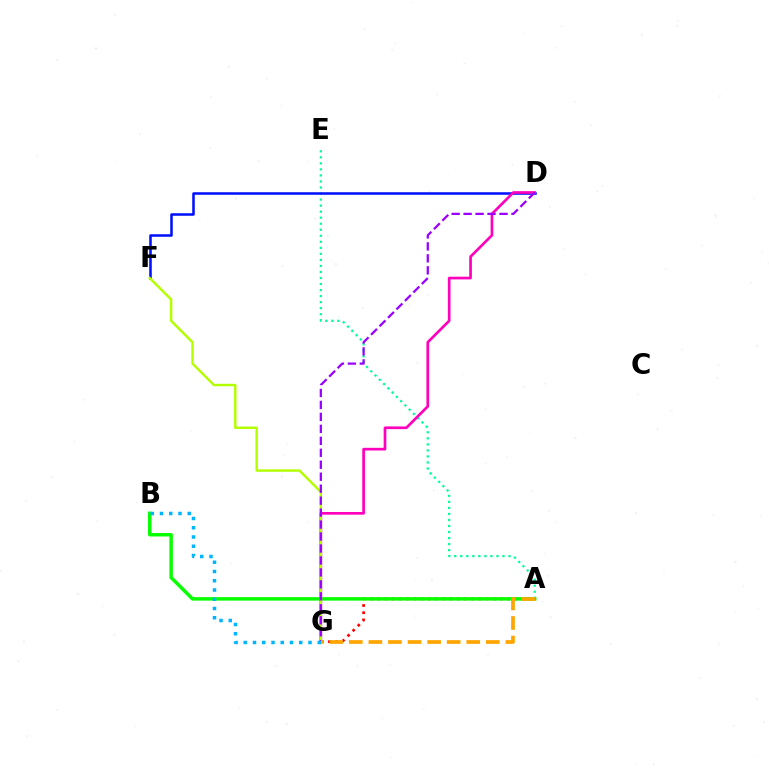{('A', 'E'): [{'color': '#00ff9d', 'line_style': 'dotted', 'thickness': 1.64}], ('A', 'G'): [{'color': '#ff0000', 'line_style': 'dotted', 'thickness': 1.96}, {'color': '#ffa500', 'line_style': 'dashed', 'thickness': 2.66}], ('D', 'F'): [{'color': '#0010ff', 'line_style': 'solid', 'thickness': 1.83}], ('A', 'B'): [{'color': '#08ff00', 'line_style': 'solid', 'thickness': 2.51}], ('D', 'G'): [{'color': '#ff00bd', 'line_style': 'solid', 'thickness': 1.94}, {'color': '#9b00ff', 'line_style': 'dashed', 'thickness': 1.63}], ('F', 'G'): [{'color': '#b3ff00', 'line_style': 'solid', 'thickness': 1.76}], ('B', 'G'): [{'color': '#00b5ff', 'line_style': 'dotted', 'thickness': 2.51}]}